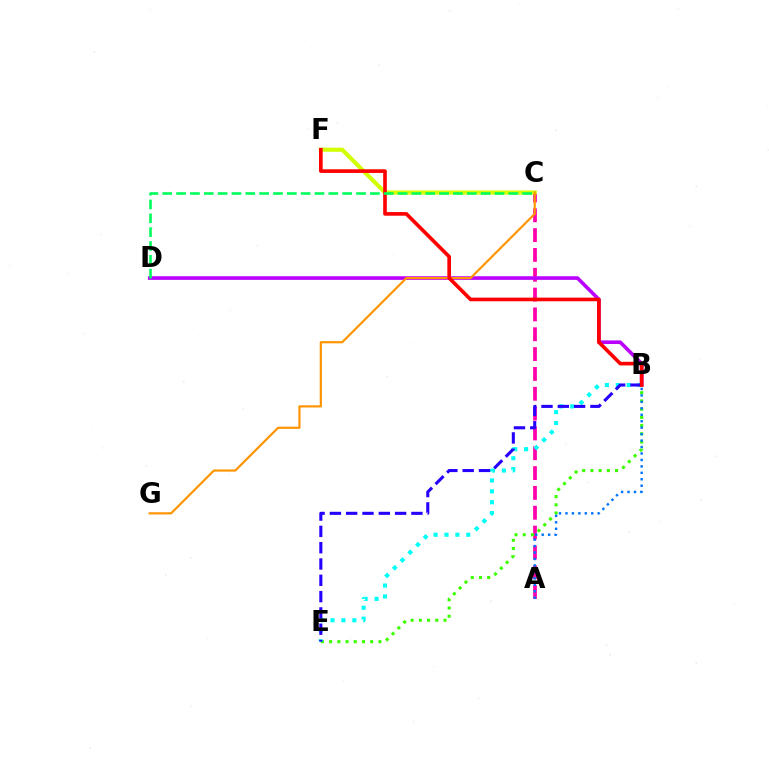{('A', 'C'): [{'color': '#ff00ac', 'line_style': 'dashed', 'thickness': 2.69}], ('C', 'F'): [{'color': '#d1ff00', 'line_style': 'solid', 'thickness': 2.96}], ('B', 'E'): [{'color': '#3dff00', 'line_style': 'dotted', 'thickness': 2.23}, {'color': '#00fff6', 'line_style': 'dotted', 'thickness': 2.96}, {'color': '#2500ff', 'line_style': 'dashed', 'thickness': 2.22}], ('B', 'D'): [{'color': '#b900ff', 'line_style': 'solid', 'thickness': 2.61}], ('C', 'G'): [{'color': '#ff9400', 'line_style': 'solid', 'thickness': 1.57}], ('B', 'F'): [{'color': '#ff0000', 'line_style': 'solid', 'thickness': 2.62}], ('C', 'D'): [{'color': '#00ff5c', 'line_style': 'dashed', 'thickness': 1.88}], ('A', 'B'): [{'color': '#0074ff', 'line_style': 'dotted', 'thickness': 1.75}]}